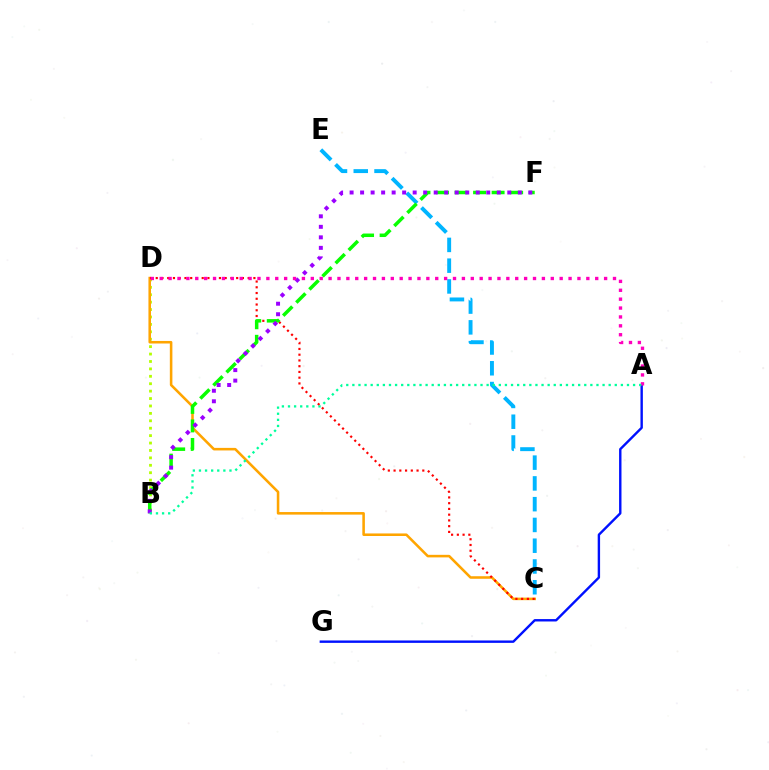{('B', 'D'): [{'color': '#b3ff00', 'line_style': 'dotted', 'thickness': 2.01}], ('C', 'E'): [{'color': '#00b5ff', 'line_style': 'dashed', 'thickness': 2.82}], ('C', 'D'): [{'color': '#ffa500', 'line_style': 'solid', 'thickness': 1.84}, {'color': '#ff0000', 'line_style': 'dotted', 'thickness': 1.56}], ('A', 'G'): [{'color': '#0010ff', 'line_style': 'solid', 'thickness': 1.73}], ('B', 'F'): [{'color': '#08ff00', 'line_style': 'dashed', 'thickness': 2.52}, {'color': '#9b00ff', 'line_style': 'dotted', 'thickness': 2.86}], ('A', 'D'): [{'color': '#ff00bd', 'line_style': 'dotted', 'thickness': 2.41}], ('A', 'B'): [{'color': '#00ff9d', 'line_style': 'dotted', 'thickness': 1.66}]}